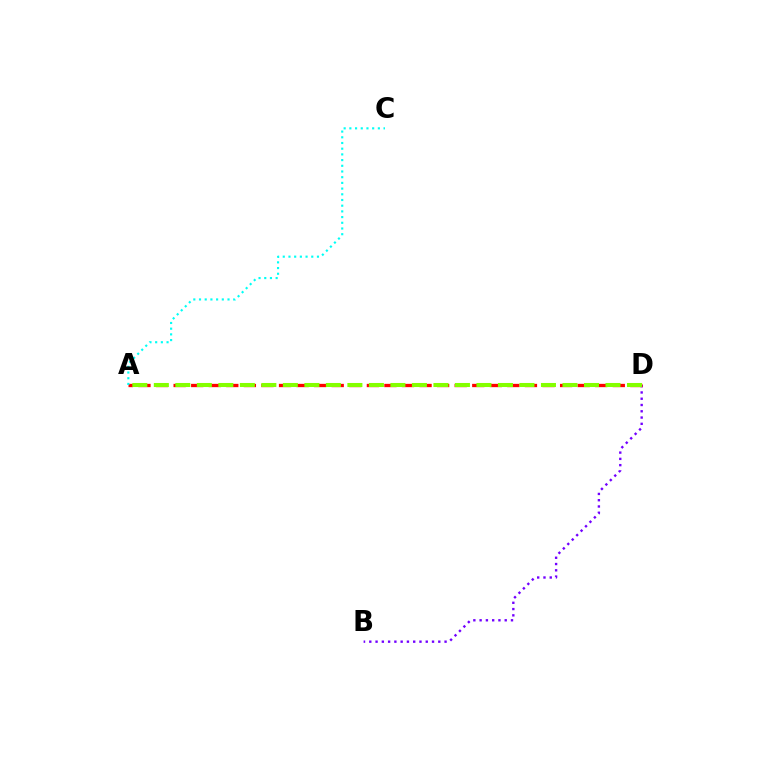{('B', 'D'): [{'color': '#7200ff', 'line_style': 'dotted', 'thickness': 1.7}], ('A', 'D'): [{'color': '#ff0000', 'line_style': 'dashed', 'thickness': 2.39}, {'color': '#84ff00', 'line_style': 'dashed', 'thickness': 2.92}], ('A', 'C'): [{'color': '#00fff6', 'line_style': 'dotted', 'thickness': 1.55}]}